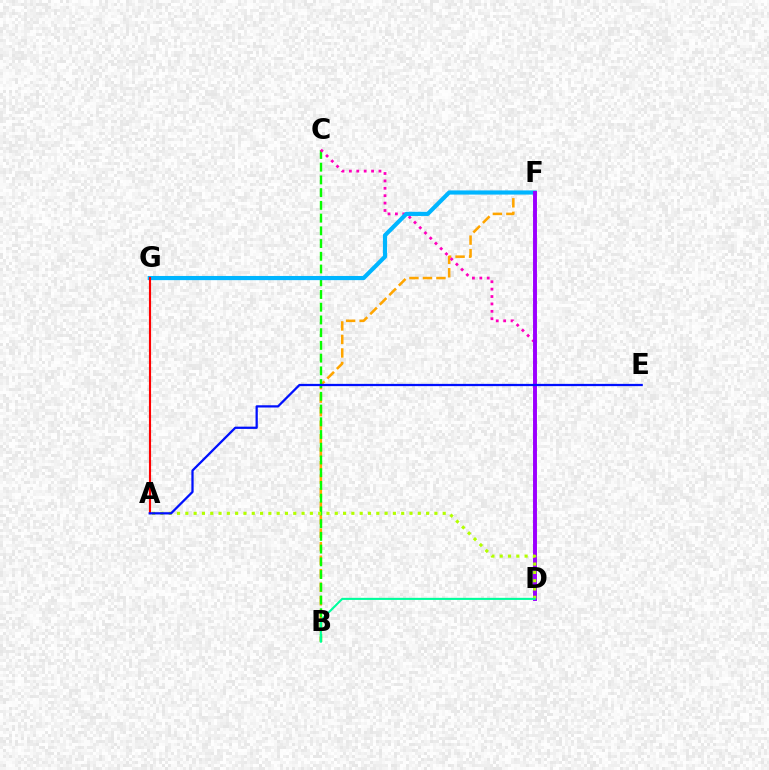{('B', 'F'): [{'color': '#ffa500', 'line_style': 'dashed', 'thickness': 1.83}], ('B', 'C'): [{'color': '#08ff00', 'line_style': 'dashed', 'thickness': 1.73}], ('C', 'D'): [{'color': '#ff00bd', 'line_style': 'dotted', 'thickness': 2.01}], ('F', 'G'): [{'color': '#00b5ff', 'line_style': 'solid', 'thickness': 2.99}], ('D', 'F'): [{'color': '#9b00ff', 'line_style': 'solid', 'thickness': 2.84}], ('A', 'G'): [{'color': '#ff0000', 'line_style': 'solid', 'thickness': 1.54}], ('A', 'D'): [{'color': '#b3ff00', 'line_style': 'dotted', 'thickness': 2.26}], ('A', 'E'): [{'color': '#0010ff', 'line_style': 'solid', 'thickness': 1.63}], ('B', 'D'): [{'color': '#00ff9d', 'line_style': 'solid', 'thickness': 1.51}]}